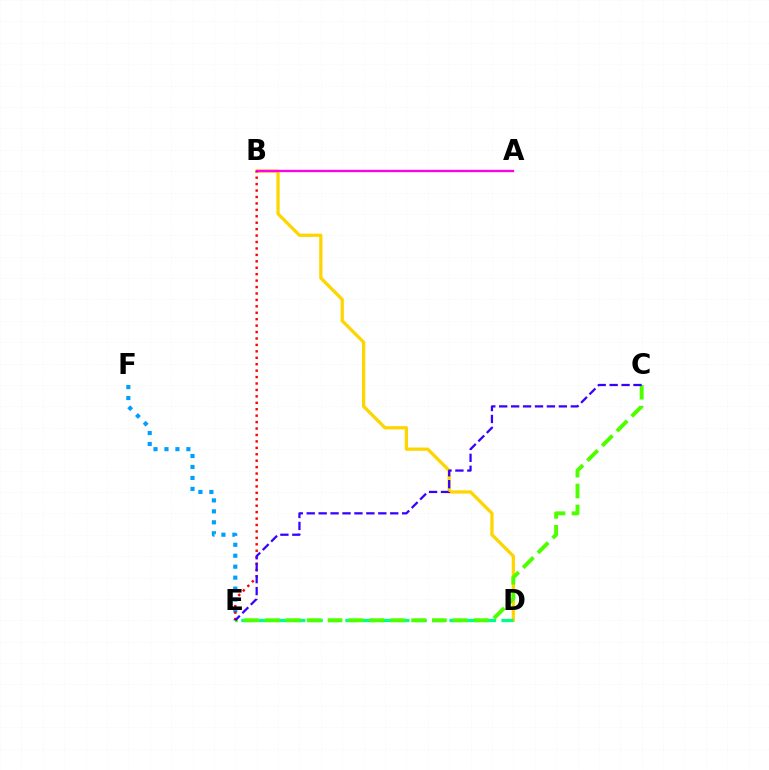{('B', 'D'): [{'color': '#ffd500', 'line_style': 'solid', 'thickness': 2.35}], ('E', 'F'): [{'color': '#009eff', 'line_style': 'dotted', 'thickness': 2.98}], ('D', 'E'): [{'color': '#00ff86', 'line_style': 'dashed', 'thickness': 2.36}], ('C', 'E'): [{'color': '#4fff00', 'line_style': 'dashed', 'thickness': 2.84}, {'color': '#3700ff', 'line_style': 'dashed', 'thickness': 1.62}], ('A', 'B'): [{'color': '#ff00ed', 'line_style': 'solid', 'thickness': 1.68}], ('B', 'E'): [{'color': '#ff0000', 'line_style': 'dotted', 'thickness': 1.75}]}